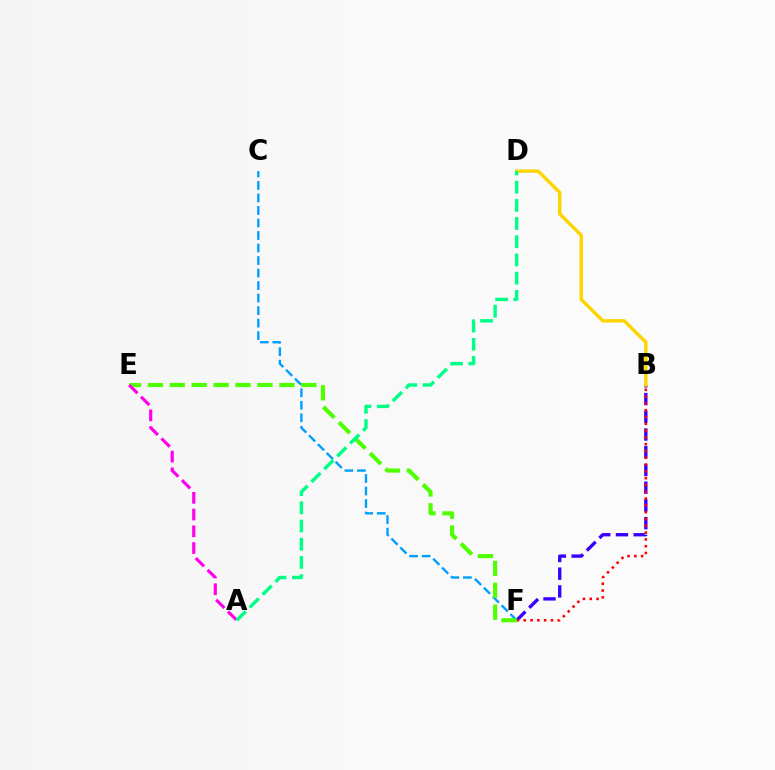{('B', 'F'): [{'color': '#3700ff', 'line_style': 'dashed', 'thickness': 2.41}, {'color': '#ff0000', 'line_style': 'dotted', 'thickness': 1.85}], ('B', 'D'): [{'color': '#ffd500', 'line_style': 'solid', 'thickness': 2.45}], ('C', 'F'): [{'color': '#009eff', 'line_style': 'dashed', 'thickness': 1.7}], ('E', 'F'): [{'color': '#4fff00', 'line_style': 'dashed', 'thickness': 2.98}], ('A', 'E'): [{'color': '#ff00ed', 'line_style': 'dashed', 'thickness': 2.27}], ('A', 'D'): [{'color': '#00ff86', 'line_style': 'dashed', 'thickness': 2.47}]}